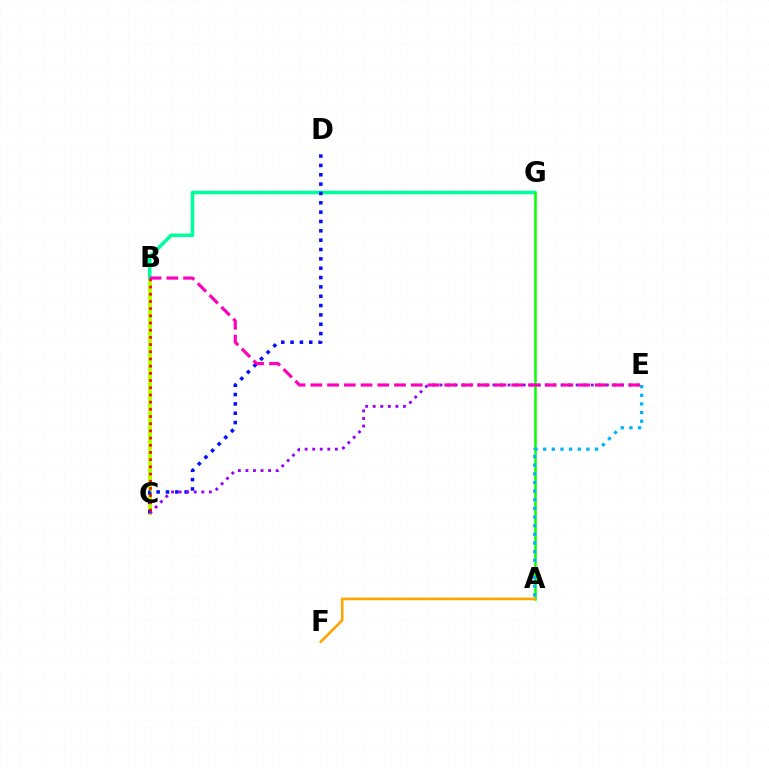{('B', 'C'): [{'color': '#b3ff00', 'line_style': 'solid', 'thickness': 2.82}, {'color': '#ff0000', 'line_style': 'dotted', 'thickness': 1.95}], ('B', 'G'): [{'color': '#00ff9d', 'line_style': 'solid', 'thickness': 2.57}], ('A', 'G'): [{'color': '#08ff00', 'line_style': 'solid', 'thickness': 1.8}], ('C', 'D'): [{'color': '#0010ff', 'line_style': 'dotted', 'thickness': 2.54}], ('C', 'E'): [{'color': '#9b00ff', 'line_style': 'dotted', 'thickness': 2.06}], ('A', 'E'): [{'color': '#00b5ff', 'line_style': 'dotted', 'thickness': 2.35}], ('A', 'F'): [{'color': '#ffa500', 'line_style': 'solid', 'thickness': 1.89}], ('B', 'E'): [{'color': '#ff00bd', 'line_style': 'dashed', 'thickness': 2.27}]}